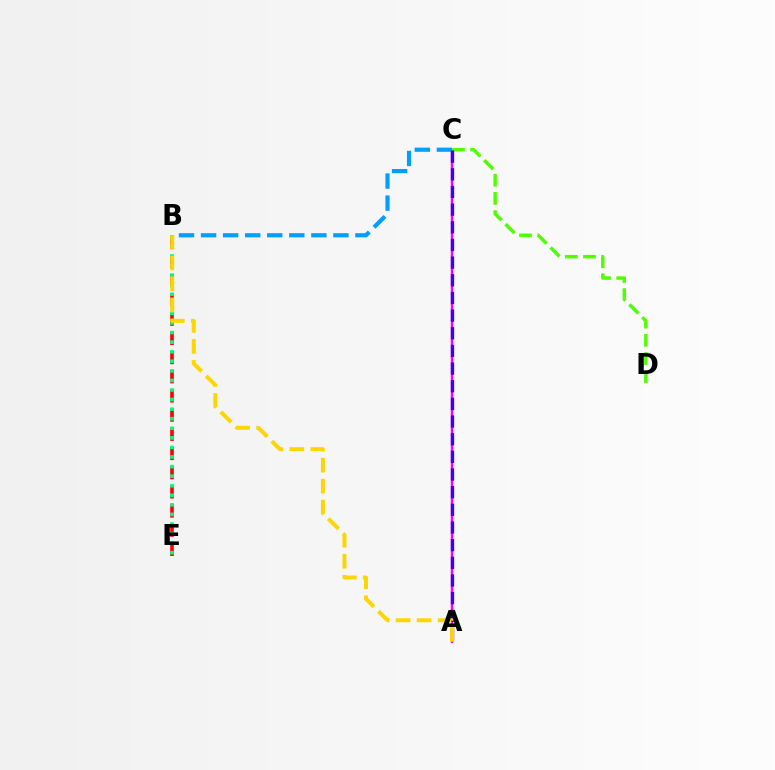{('B', 'E'): [{'color': '#ff0000', 'line_style': 'dashed', 'thickness': 2.61}, {'color': '#00ff86', 'line_style': 'dotted', 'thickness': 2.6}], ('A', 'C'): [{'color': '#ff00ed', 'line_style': 'solid', 'thickness': 1.77}, {'color': '#3700ff', 'line_style': 'dashed', 'thickness': 2.4}], ('B', 'C'): [{'color': '#009eff', 'line_style': 'dashed', 'thickness': 3.0}], ('C', 'D'): [{'color': '#4fff00', 'line_style': 'dashed', 'thickness': 2.47}], ('A', 'B'): [{'color': '#ffd500', 'line_style': 'dashed', 'thickness': 2.86}]}